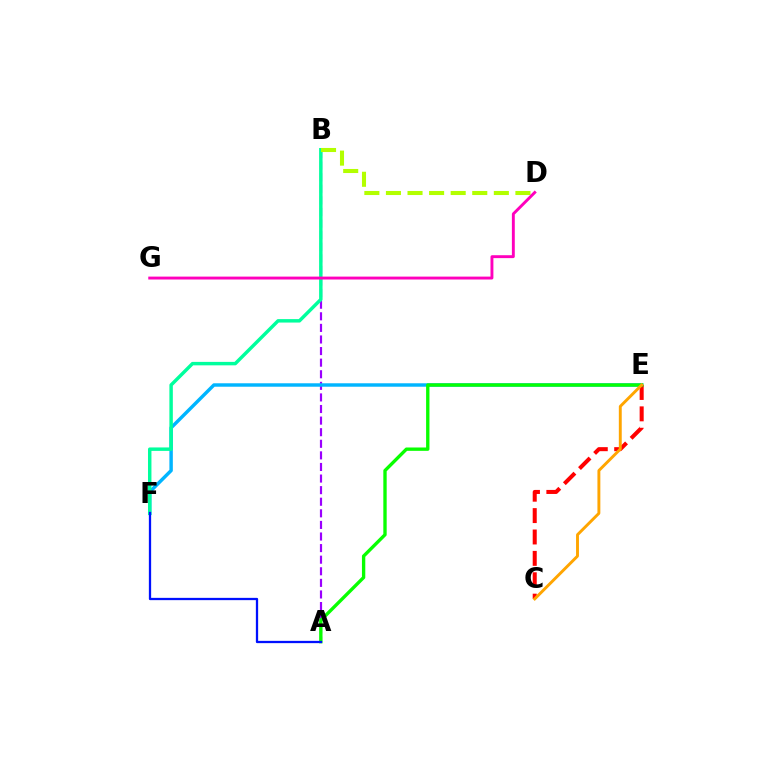{('A', 'B'): [{'color': '#9b00ff', 'line_style': 'dashed', 'thickness': 1.57}], ('E', 'F'): [{'color': '#00b5ff', 'line_style': 'solid', 'thickness': 2.48}], ('C', 'E'): [{'color': '#ff0000', 'line_style': 'dashed', 'thickness': 2.91}, {'color': '#ffa500', 'line_style': 'solid', 'thickness': 2.1}], ('A', 'E'): [{'color': '#08ff00', 'line_style': 'solid', 'thickness': 2.41}], ('B', 'F'): [{'color': '#00ff9d', 'line_style': 'solid', 'thickness': 2.48}], ('B', 'D'): [{'color': '#b3ff00', 'line_style': 'dashed', 'thickness': 2.93}], ('D', 'G'): [{'color': '#ff00bd', 'line_style': 'solid', 'thickness': 2.09}], ('A', 'F'): [{'color': '#0010ff', 'line_style': 'solid', 'thickness': 1.64}]}